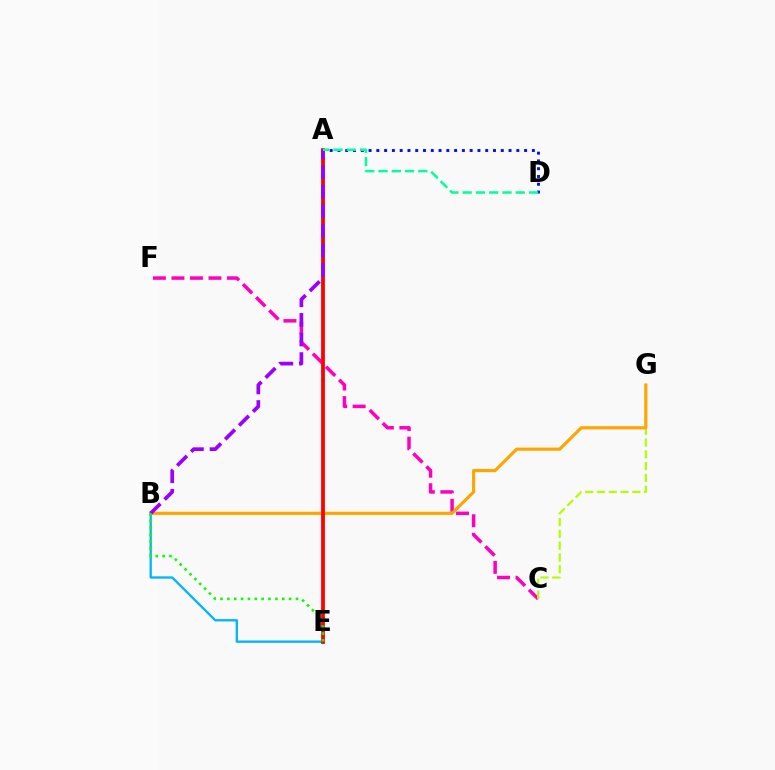{('C', 'F'): [{'color': '#ff00bd', 'line_style': 'dashed', 'thickness': 2.52}], ('A', 'D'): [{'color': '#0010ff', 'line_style': 'dotted', 'thickness': 2.11}, {'color': '#00ff9d', 'line_style': 'dashed', 'thickness': 1.8}], ('B', 'E'): [{'color': '#00b5ff', 'line_style': 'solid', 'thickness': 1.67}, {'color': '#08ff00', 'line_style': 'dotted', 'thickness': 1.86}], ('C', 'G'): [{'color': '#b3ff00', 'line_style': 'dashed', 'thickness': 1.6}], ('B', 'G'): [{'color': '#ffa500', 'line_style': 'solid', 'thickness': 2.28}], ('A', 'E'): [{'color': '#ff0000', 'line_style': 'solid', 'thickness': 2.72}], ('A', 'B'): [{'color': '#9b00ff', 'line_style': 'dashed', 'thickness': 2.66}]}